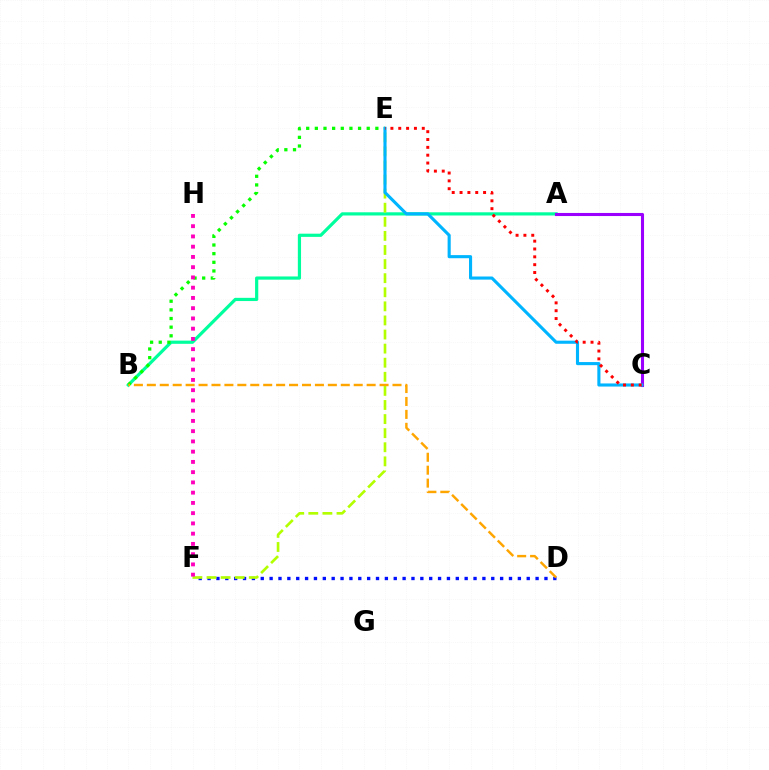{('A', 'B'): [{'color': '#00ff9d', 'line_style': 'solid', 'thickness': 2.3}], ('B', 'E'): [{'color': '#08ff00', 'line_style': 'dotted', 'thickness': 2.35}], ('D', 'F'): [{'color': '#0010ff', 'line_style': 'dotted', 'thickness': 2.41}], ('A', 'C'): [{'color': '#9b00ff', 'line_style': 'solid', 'thickness': 2.22}], ('B', 'D'): [{'color': '#ffa500', 'line_style': 'dashed', 'thickness': 1.76}], ('E', 'F'): [{'color': '#b3ff00', 'line_style': 'dashed', 'thickness': 1.91}], ('C', 'E'): [{'color': '#00b5ff', 'line_style': 'solid', 'thickness': 2.24}, {'color': '#ff0000', 'line_style': 'dotted', 'thickness': 2.13}], ('F', 'H'): [{'color': '#ff00bd', 'line_style': 'dotted', 'thickness': 2.78}]}